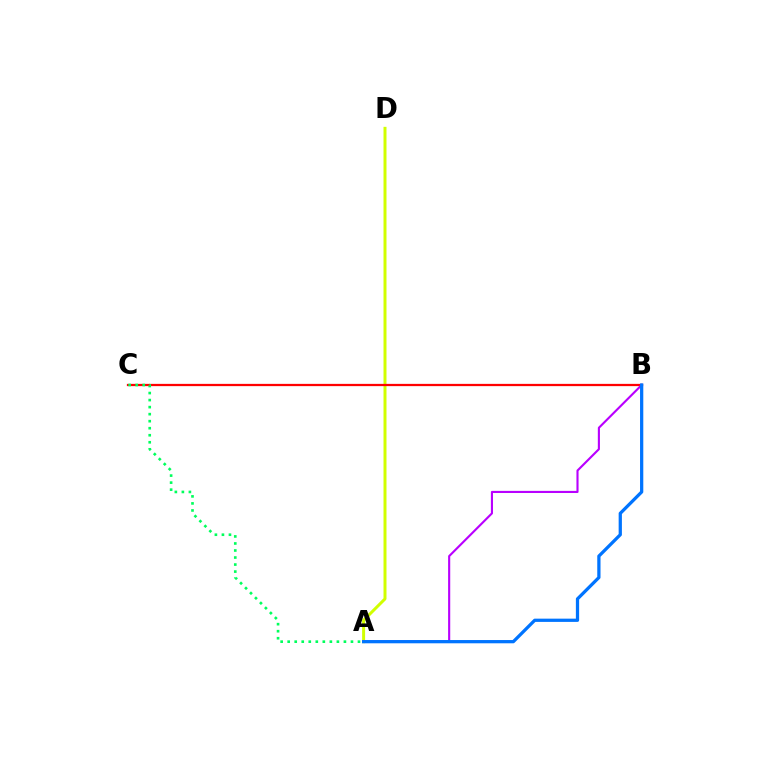{('A', 'D'): [{'color': '#d1ff00', 'line_style': 'solid', 'thickness': 2.15}], ('B', 'C'): [{'color': '#ff0000', 'line_style': 'solid', 'thickness': 1.63}], ('A', 'B'): [{'color': '#b900ff', 'line_style': 'solid', 'thickness': 1.53}, {'color': '#0074ff', 'line_style': 'solid', 'thickness': 2.34}], ('A', 'C'): [{'color': '#00ff5c', 'line_style': 'dotted', 'thickness': 1.91}]}